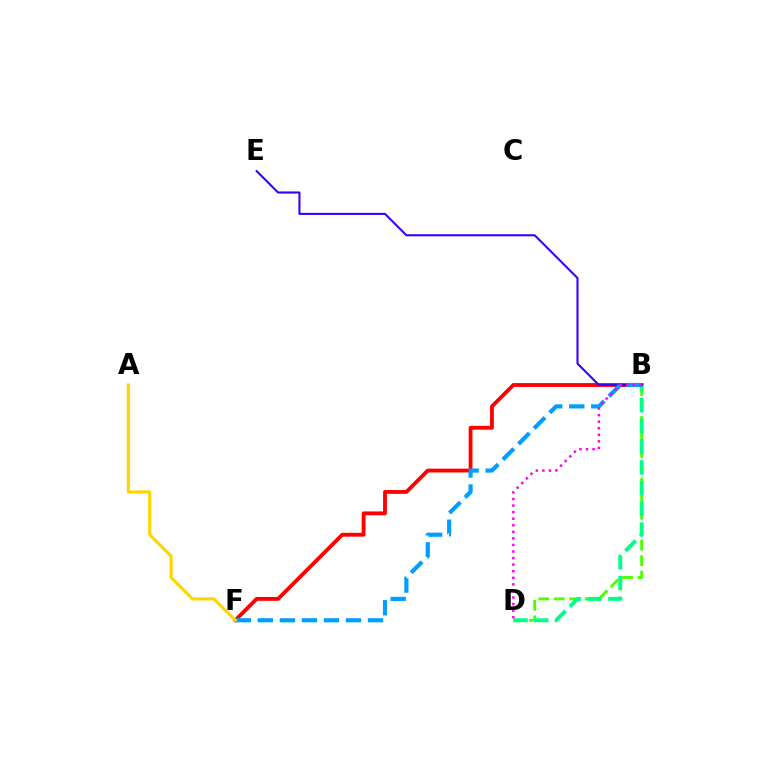{('B', 'F'): [{'color': '#ff0000', 'line_style': 'solid', 'thickness': 2.76}, {'color': '#009eff', 'line_style': 'dashed', 'thickness': 2.99}], ('B', 'D'): [{'color': '#4fff00', 'line_style': 'dashed', 'thickness': 2.1}, {'color': '#00ff86', 'line_style': 'dashed', 'thickness': 2.82}, {'color': '#ff00ed', 'line_style': 'dotted', 'thickness': 1.78}], ('B', 'E'): [{'color': '#3700ff', 'line_style': 'solid', 'thickness': 1.51}], ('A', 'F'): [{'color': '#ffd500', 'line_style': 'solid', 'thickness': 2.26}]}